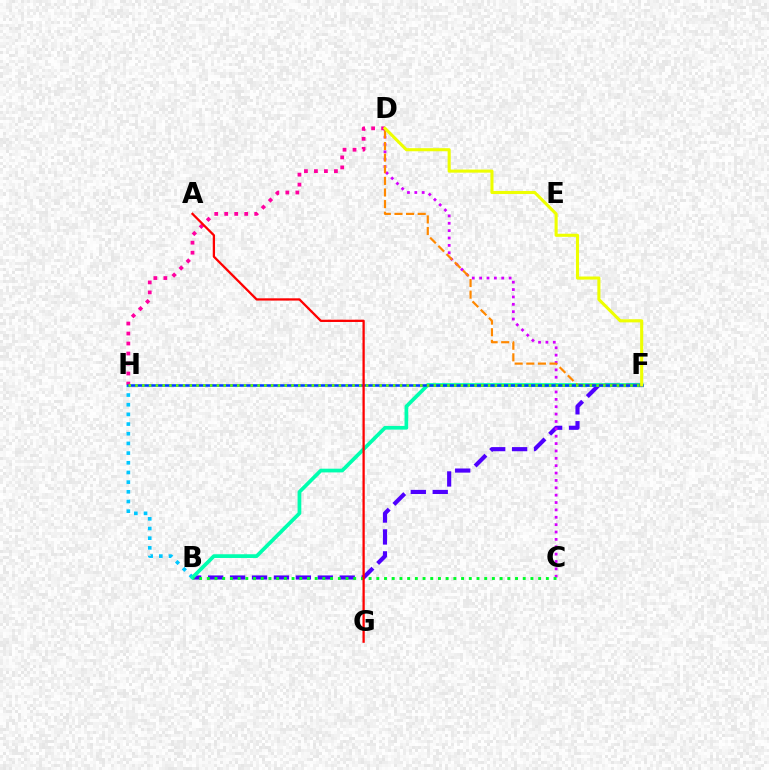{('B', 'F'): [{'color': '#4f00ff', 'line_style': 'dashed', 'thickness': 2.98}, {'color': '#00ffaf', 'line_style': 'solid', 'thickness': 2.68}], ('B', 'H'): [{'color': '#00c7ff', 'line_style': 'dotted', 'thickness': 2.63}], ('C', 'D'): [{'color': '#d600ff', 'line_style': 'dotted', 'thickness': 2.0}], ('D', 'H'): [{'color': '#ff00a0', 'line_style': 'dotted', 'thickness': 2.72}], ('D', 'F'): [{'color': '#ff8800', 'line_style': 'dashed', 'thickness': 1.58}, {'color': '#eeff00', 'line_style': 'solid', 'thickness': 2.22}], ('F', 'H'): [{'color': '#003fff', 'line_style': 'solid', 'thickness': 1.85}, {'color': '#66ff00', 'line_style': 'dotted', 'thickness': 1.84}], ('B', 'C'): [{'color': '#00ff27', 'line_style': 'dotted', 'thickness': 2.09}], ('A', 'G'): [{'color': '#ff0000', 'line_style': 'solid', 'thickness': 1.64}]}